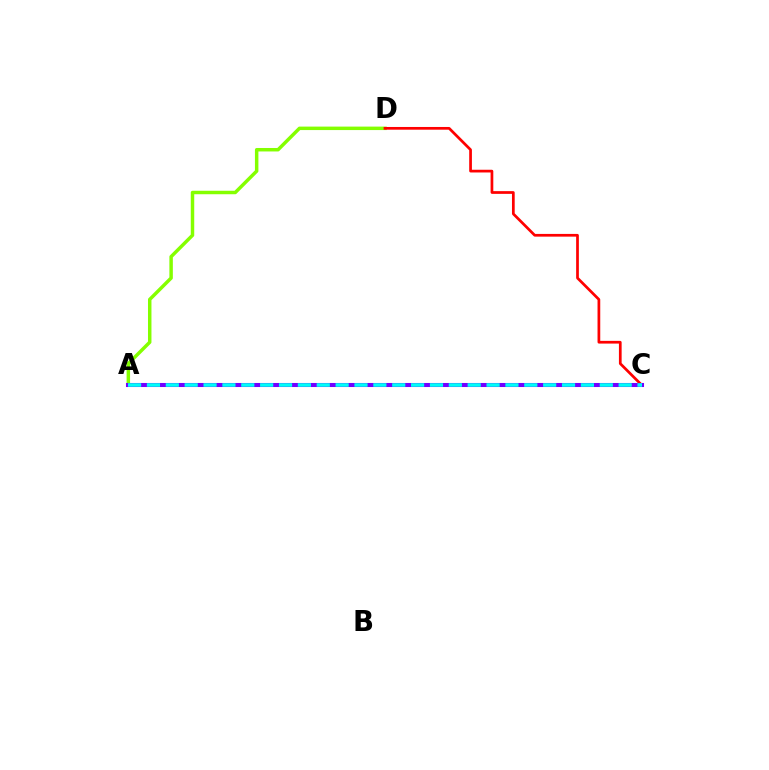{('A', 'D'): [{'color': '#84ff00', 'line_style': 'solid', 'thickness': 2.5}], ('C', 'D'): [{'color': '#ff0000', 'line_style': 'solid', 'thickness': 1.96}], ('A', 'C'): [{'color': '#7200ff', 'line_style': 'solid', 'thickness': 2.92}, {'color': '#00fff6', 'line_style': 'dashed', 'thickness': 2.56}]}